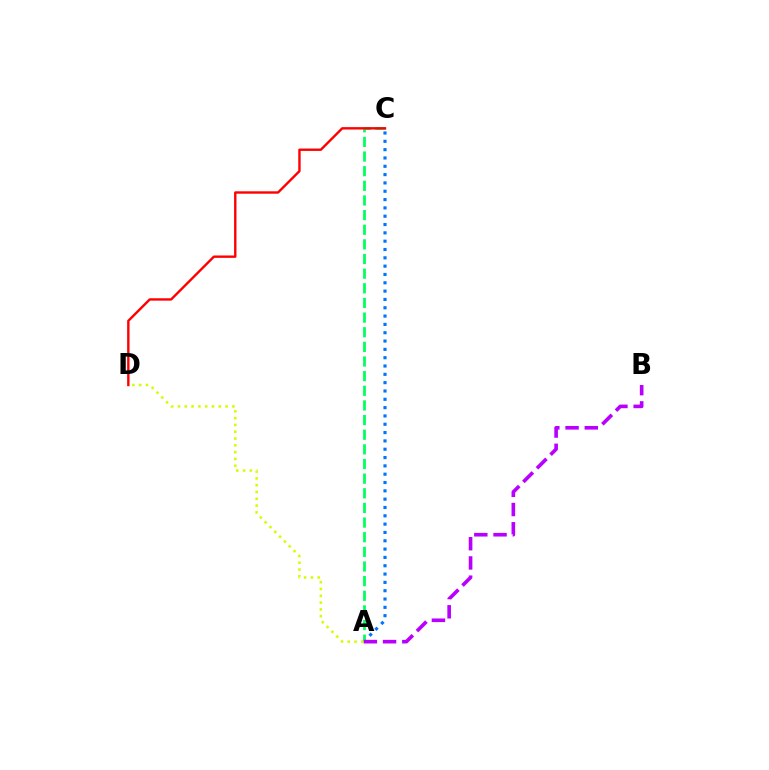{('A', 'C'): [{'color': '#0074ff', 'line_style': 'dotted', 'thickness': 2.26}, {'color': '#00ff5c', 'line_style': 'dashed', 'thickness': 1.99}], ('A', 'B'): [{'color': '#b900ff', 'line_style': 'dashed', 'thickness': 2.61}], ('C', 'D'): [{'color': '#ff0000', 'line_style': 'solid', 'thickness': 1.72}], ('A', 'D'): [{'color': '#d1ff00', 'line_style': 'dotted', 'thickness': 1.85}]}